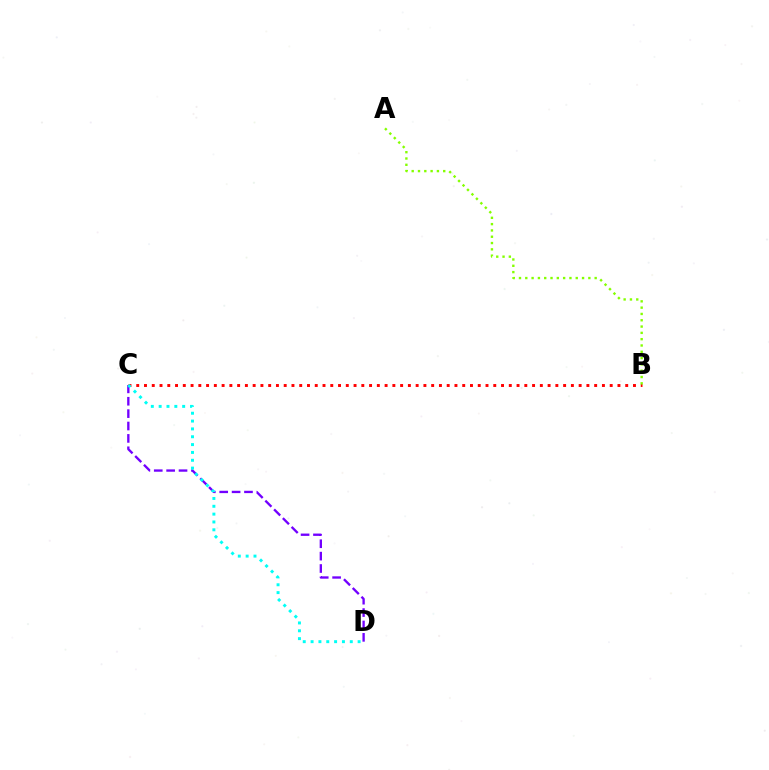{('B', 'C'): [{'color': '#ff0000', 'line_style': 'dotted', 'thickness': 2.11}], ('C', 'D'): [{'color': '#7200ff', 'line_style': 'dashed', 'thickness': 1.68}, {'color': '#00fff6', 'line_style': 'dotted', 'thickness': 2.13}], ('A', 'B'): [{'color': '#84ff00', 'line_style': 'dotted', 'thickness': 1.71}]}